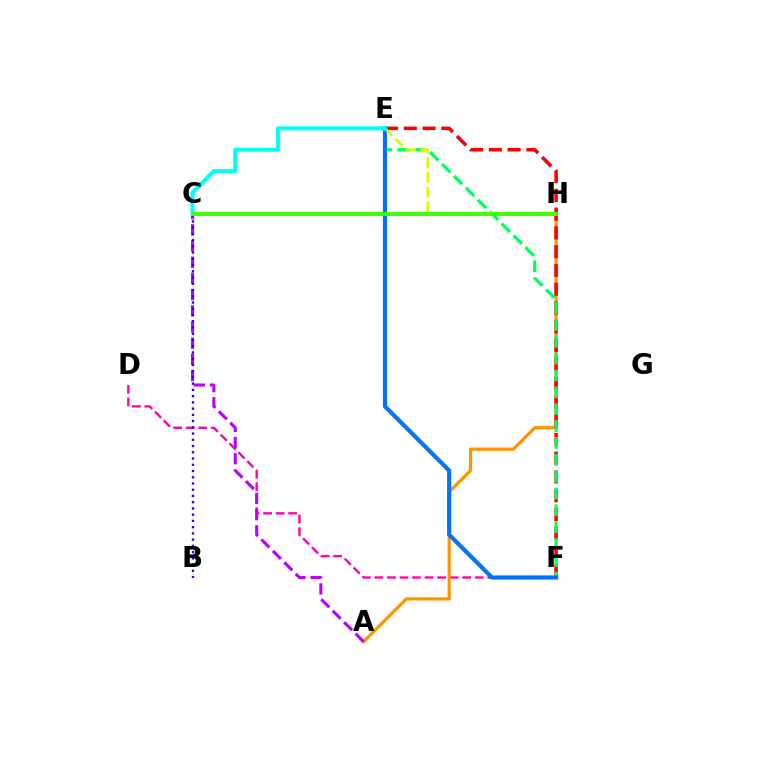{('D', 'F'): [{'color': '#ff00ac', 'line_style': 'dashed', 'thickness': 1.7}], ('A', 'H'): [{'color': '#ff9400', 'line_style': 'solid', 'thickness': 2.31}], ('E', 'F'): [{'color': '#ff0000', 'line_style': 'dashed', 'thickness': 2.55}, {'color': '#00ff5c', 'line_style': 'dashed', 'thickness': 2.29}, {'color': '#0074ff', 'line_style': 'solid', 'thickness': 3.0}], ('A', 'C'): [{'color': '#b900ff', 'line_style': 'dashed', 'thickness': 2.2}], ('B', 'C'): [{'color': '#2500ff', 'line_style': 'dotted', 'thickness': 1.7}], ('E', 'H'): [{'color': '#d1ff00', 'line_style': 'dashed', 'thickness': 2.01}], ('C', 'E'): [{'color': '#00fff6', 'line_style': 'solid', 'thickness': 2.89}], ('C', 'H'): [{'color': '#3dff00', 'line_style': 'solid', 'thickness': 2.81}]}